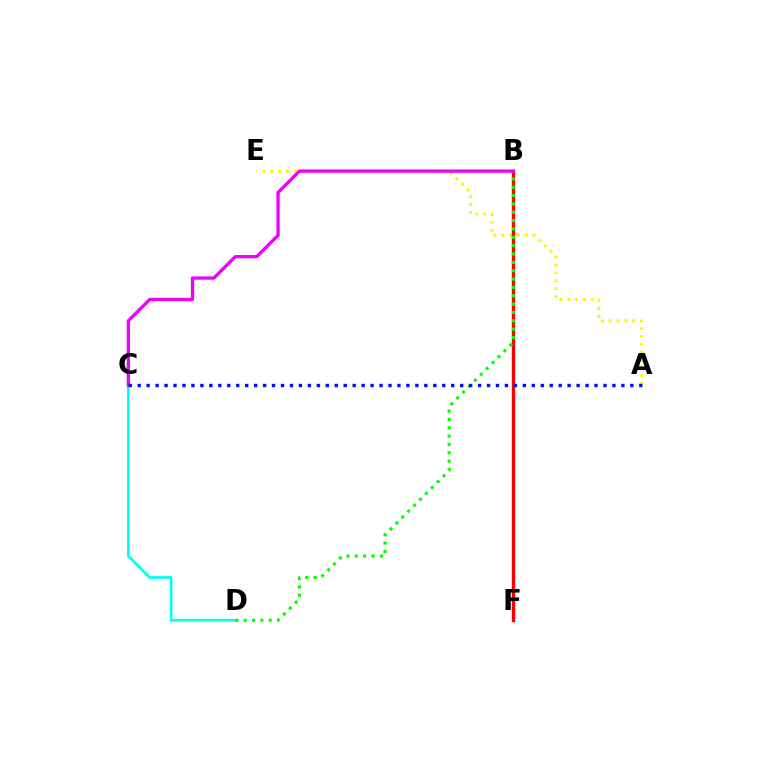{('C', 'D'): [{'color': '#00fff6', 'line_style': 'solid', 'thickness': 1.96}], ('A', 'E'): [{'color': '#fcf500', 'line_style': 'dotted', 'thickness': 2.13}], ('B', 'F'): [{'color': '#ff0000', 'line_style': 'solid', 'thickness': 2.44}], ('B', 'D'): [{'color': '#08ff00', 'line_style': 'dotted', 'thickness': 2.27}], ('B', 'C'): [{'color': '#ee00ff', 'line_style': 'solid', 'thickness': 2.38}], ('A', 'C'): [{'color': '#0010ff', 'line_style': 'dotted', 'thickness': 2.43}]}